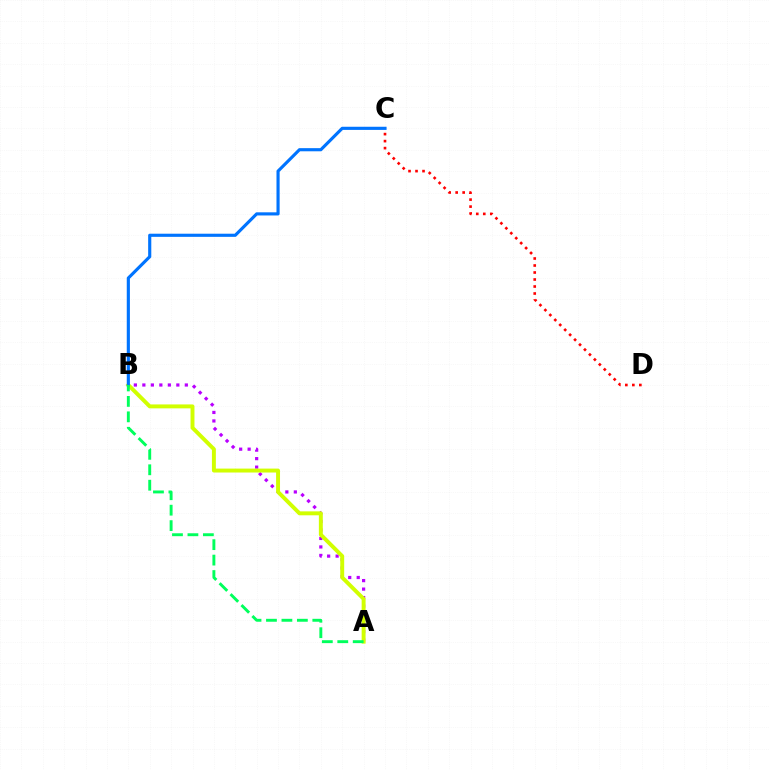{('A', 'B'): [{'color': '#b900ff', 'line_style': 'dotted', 'thickness': 2.31}, {'color': '#d1ff00', 'line_style': 'solid', 'thickness': 2.83}, {'color': '#00ff5c', 'line_style': 'dashed', 'thickness': 2.1}], ('C', 'D'): [{'color': '#ff0000', 'line_style': 'dotted', 'thickness': 1.9}], ('B', 'C'): [{'color': '#0074ff', 'line_style': 'solid', 'thickness': 2.26}]}